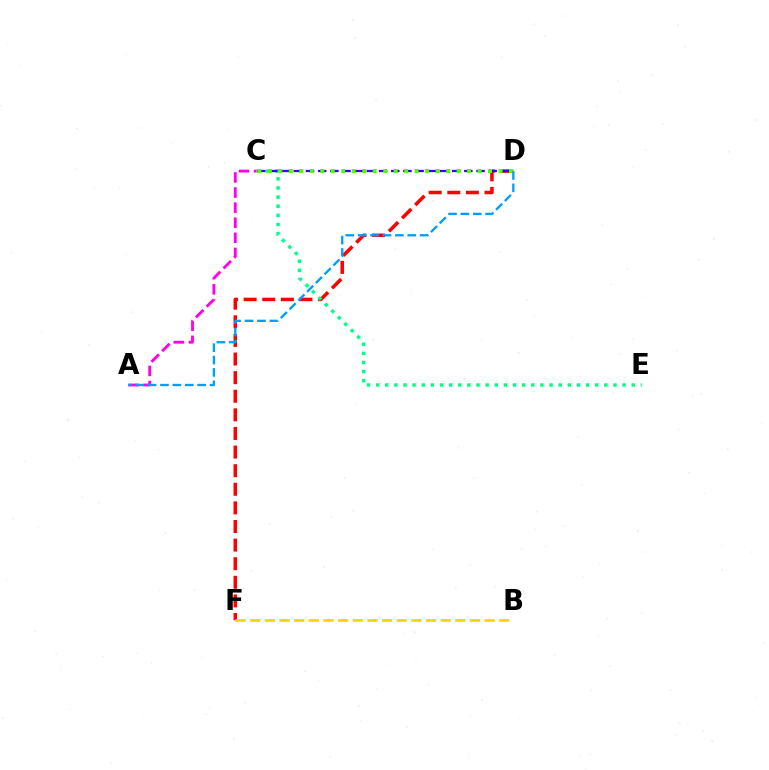{('D', 'F'): [{'color': '#ff0000', 'line_style': 'dashed', 'thickness': 2.53}], ('B', 'F'): [{'color': '#ffd500', 'line_style': 'dashed', 'thickness': 1.99}], ('A', 'C'): [{'color': '#ff00ed', 'line_style': 'dashed', 'thickness': 2.05}], ('C', 'E'): [{'color': '#00ff86', 'line_style': 'dotted', 'thickness': 2.48}], ('C', 'D'): [{'color': '#3700ff', 'line_style': 'dashed', 'thickness': 1.66}, {'color': '#4fff00', 'line_style': 'dotted', 'thickness': 2.85}], ('A', 'D'): [{'color': '#009eff', 'line_style': 'dashed', 'thickness': 1.68}]}